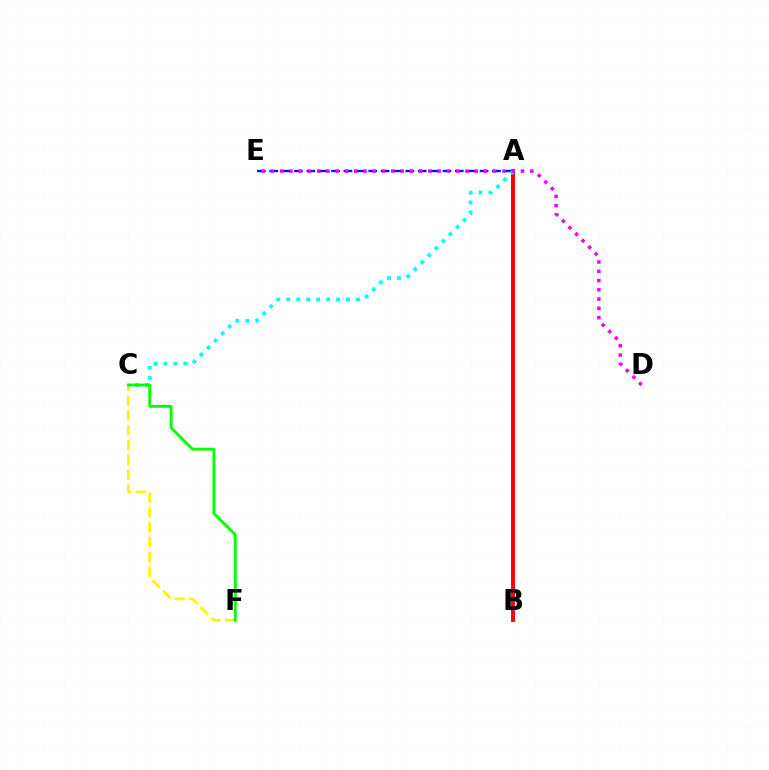{('C', 'F'): [{'color': '#fcf500', 'line_style': 'dashed', 'thickness': 2.01}, {'color': '#08ff00', 'line_style': 'solid', 'thickness': 2.06}], ('A', 'B'): [{'color': '#ff0000', 'line_style': 'solid', 'thickness': 2.82}], ('A', 'E'): [{'color': '#0010ff', 'line_style': 'dashed', 'thickness': 1.68}], ('A', 'C'): [{'color': '#00fff6', 'line_style': 'dotted', 'thickness': 2.71}], ('D', 'E'): [{'color': '#ee00ff', 'line_style': 'dotted', 'thickness': 2.52}]}